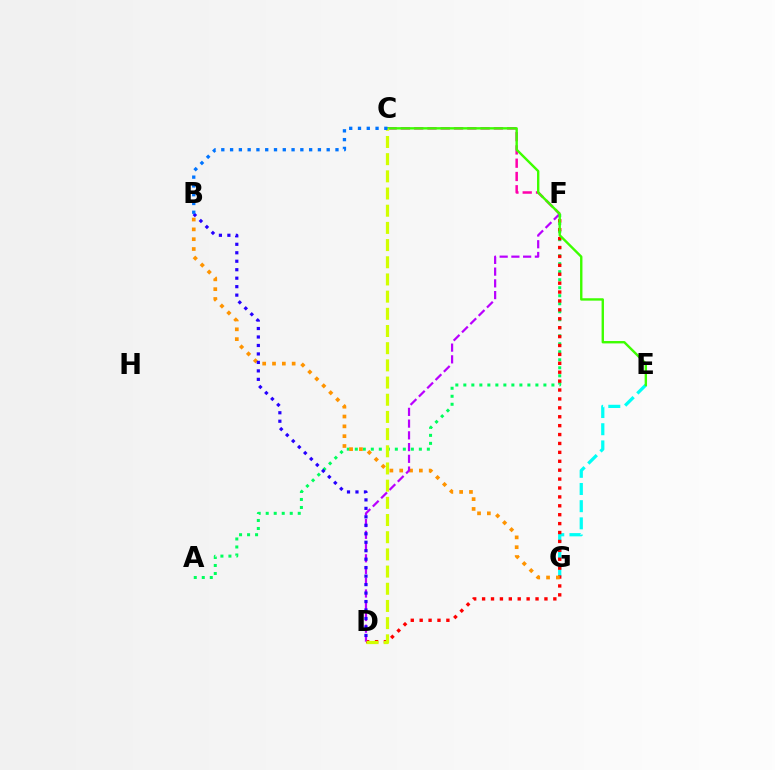{('E', 'G'): [{'color': '#00fff6', 'line_style': 'dashed', 'thickness': 2.33}], ('A', 'F'): [{'color': '#00ff5c', 'line_style': 'dotted', 'thickness': 2.18}], ('D', 'F'): [{'color': '#ff0000', 'line_style': 'dotted', 'thickness': 2.42}, {'color': '#b900ff', 'line_style': 'dashed', 'thickness': 1.59}], ('B', 'G'): [{'color': '#ff9400', 'line_style': 'dotted', 'thickness': 2.67}], ('C', 'F'): [{'color': '#ff00ac', 'line_style': 'dashed', 'thickness': 1.8}], ('C', 'E'): [{'color': '#3dff00', 'line_style': 'solid', 'thickness': 1.72}], ('C', 'D'): [{'color': '#d1ff00', 'line_style': 'dashed', 'thickness': 2.33}], ('B', 'D'): [{'color': '#2500ff', 'line_style': 'dotted', 'thickness': 2.3}], ('B', 'C'): [{'color': '#0074ff', 'line_style': 'dotted', 'thickness': 2.39}]}